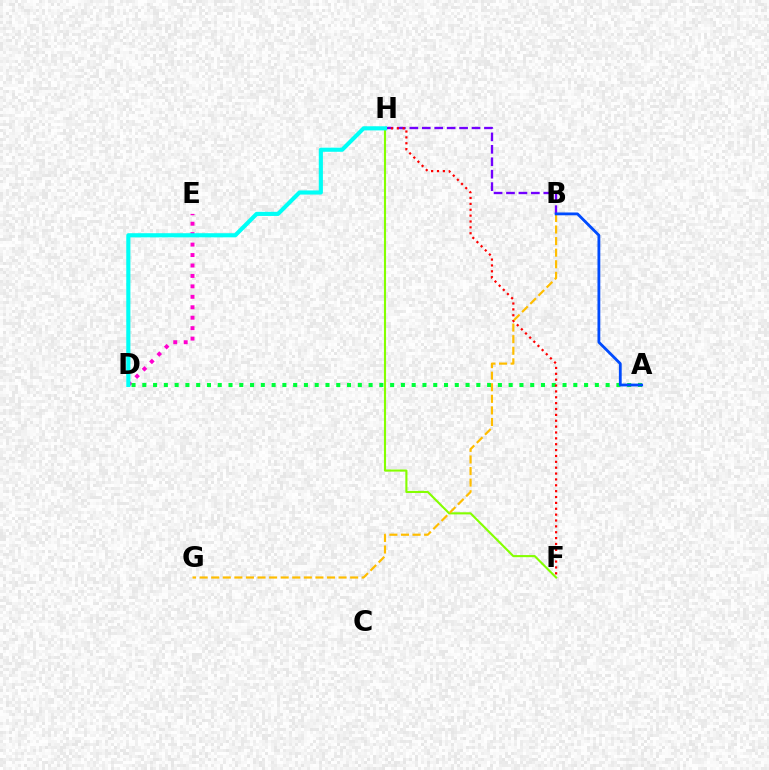{('D', 'E'): [{'color': '#ff00cf', 'line_style': 'dotted', 'thickness': 2.84}], ('A', 'D'): [{'color': '#00ff39', 'line_style': 'dotted', 'thickness': 2.93}], ('B', 'H'): [{'color': '#7200ff', 'line_style': 'dashed', 'thickness': 1.69}], ('F', 'H'): [{'color': '#ff0000', 'line_style': 'dotted', 'thickness': 1.59}, {'color': '#84ff00', 'line_style': 'solid', 'thickness': 1.52}], ('D', 'H'): [{'color': '#00fff6', 'line_style': 'solid', 'thickness': 2.97}], ('B', 'G'): [{'color': '#ffbd00', 'line_style': 'dashed', 'thickness': 1.57}], ('A', 'B'): [{'color': '#004bff', 'line_style': 'solid', 'thickness': 2.03}]}